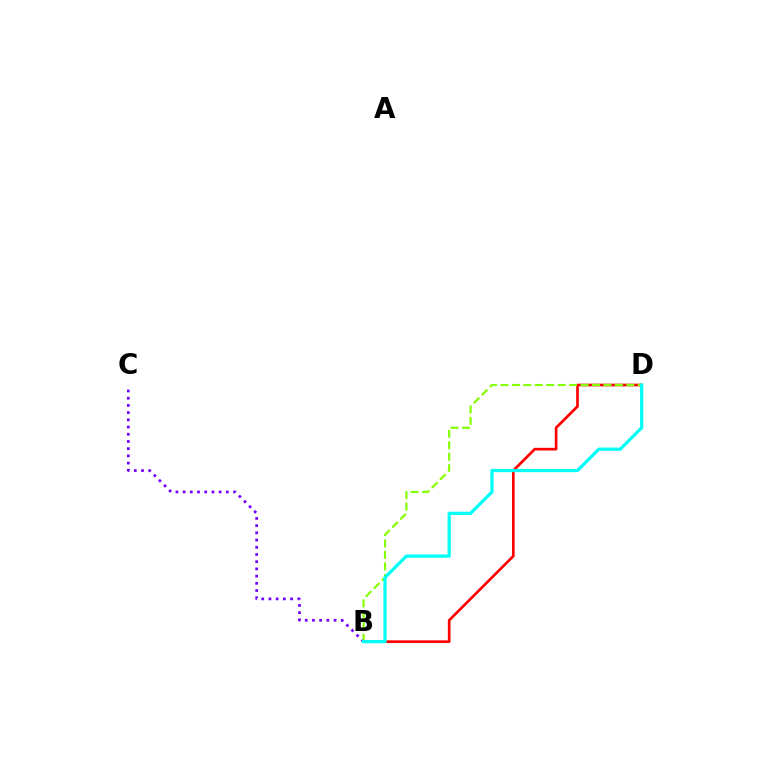{('B', 'D'): [{'color': '#ff0000', 'line_style': 'solid', 'thickness': 1.93}, {'color': '#84ff00', 'line_style': 'dashed', 'thickness': 1.55}, {'color': '#00fff6', 'line_style': 'solid', 'thickness': 2.33}], ('B', 'C'): [{'color': '#7200ff', 'line_style': 'dotted', 'thickness': 1.96}]}